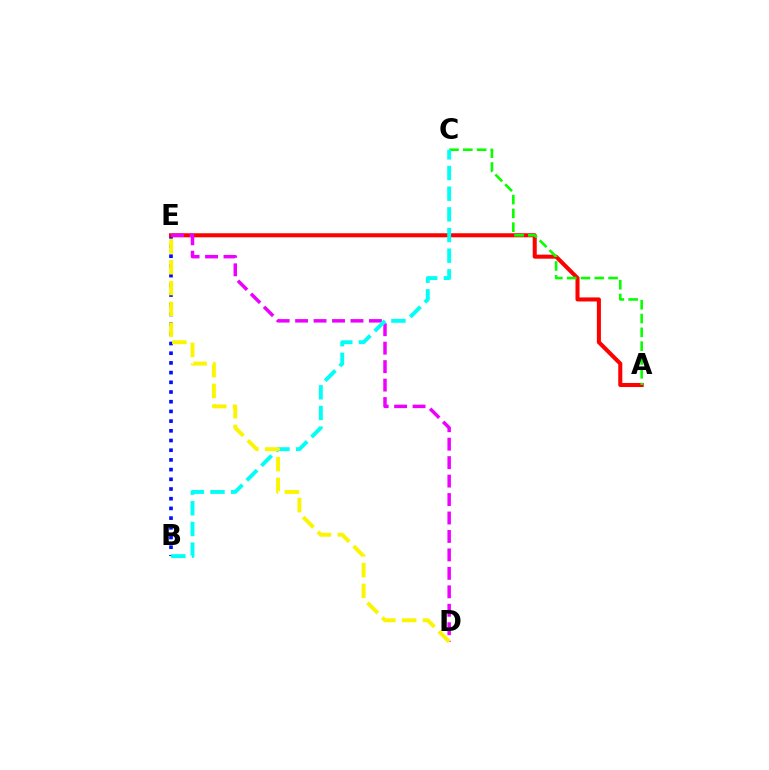{('B', 'E'): [{'color': '#0010ff', 'line_style': 'dotted', 'thickness': 2.64}], ('A', 'E'): [{'color': '#ff0000', 'line_style': 'solid', 'thickness': 2.91}], ('D', 'E'): [{'color': '#ee00ff', 'line_style': 'dashed', 'thickness': 2.51}, {'color': '#fcf500', 'line_style': 'dashed', 'thickness': 2.83}], ('A', 'C'): [{'color': '#08ff00', 'line_style': 'dashed', 'thickness': 1.88}], ('B', 'C'): [{'color': '#00fff6', 'line_style': 'dashed', 'thickness': 2.81}]}